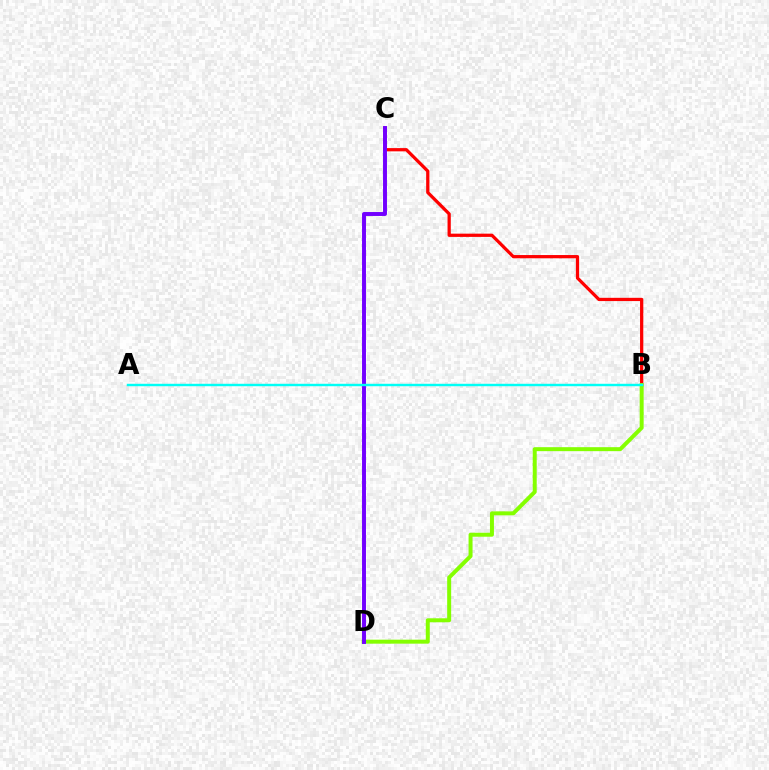{('B', 'C'): [{'color': '#ff0000', 'line_style': 'solid', 'thickness': 2.34}], ('B', 'D'): [{'color': '#84ff00', 'line_style': 'solid', 'thickness': 2.87}], ('C', 'D'): [{'color': '#7200ff', 'line_style': 'solid', 'thickness': 2.84}], ('A', 'B'): [{'color': '#00fff6', 'line_style': 'solid', 'thickness': 1.75}]}